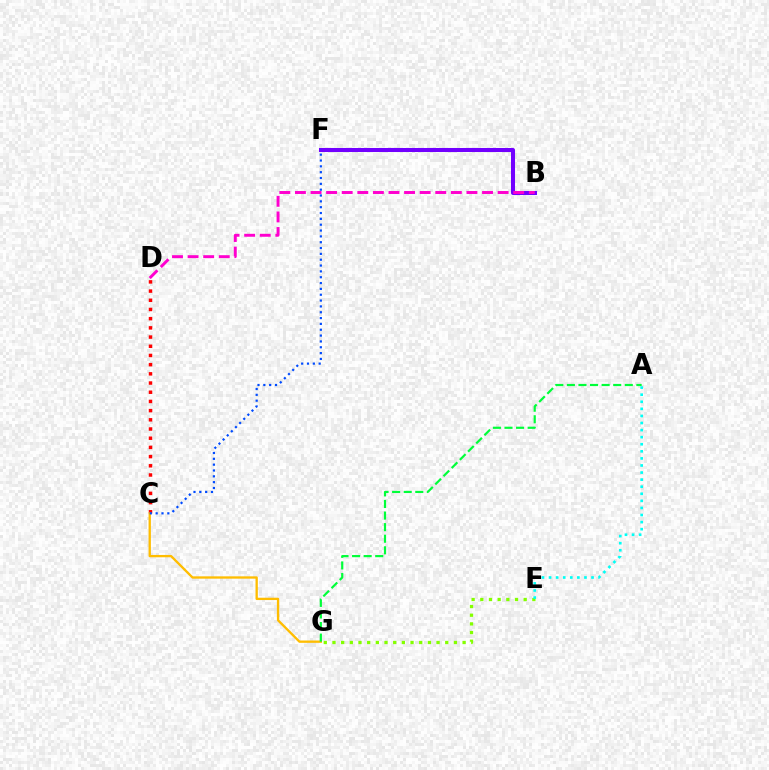{('C', 'D'): [{'color': '#ff0000', 'line_style': 'dotted', 'thickness': 2.5}], ('E', 'G'): [{'color': '#84ff00', 'line_style': 'dotted', 'thickness': 2.36}], ('C', 'G'): [{'color': '#ffbd00', 'line_style': 'solid', 'thickness': 1.67}], ('B', 'F'): [{'color': '#7200ff', 'line_style': 'solid', 'thickness': 2.91}], ('C', 'F'): [{'color': '#004bff', 'line_style': 'dotted', 'thickness': 1.59}], ('A', 'G'): [{'color': '#00ff39', 'line_style': 'dashed', 'thickness': 1.57}], ('B', 'D'): [{'color': '#ff00cf', 'line_style': 'dashed', 'thickness': 2.12}], ('A', 'E'): [{'color': '#00fff6', 'line_style': 'dotted', 'thickness': 1.92}]}